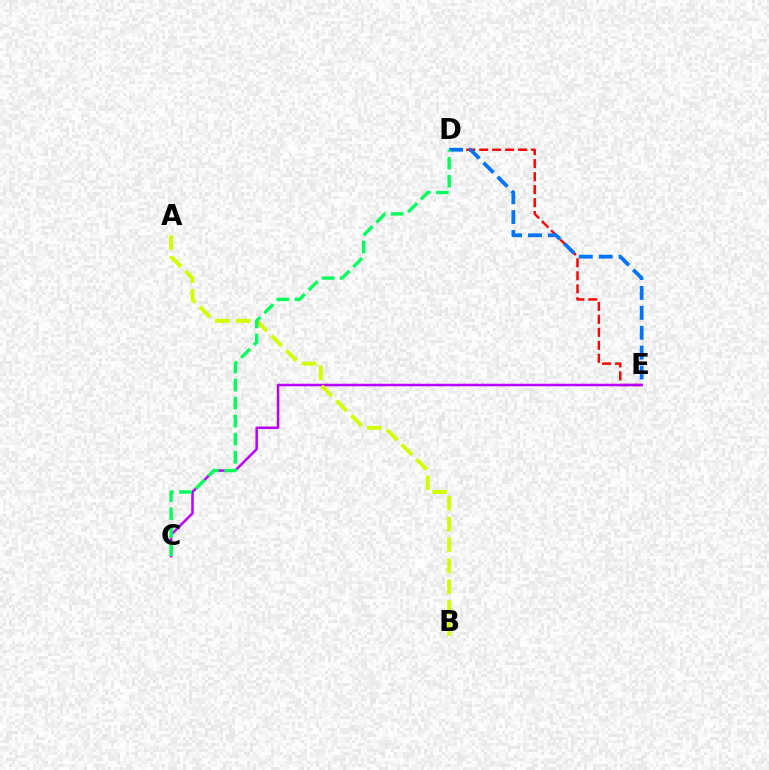{('D', 'E'): [{'color': '#ff0000', 'line_style': 'dashed', 'thickness': 1.76}, {'color': '#0074ff', 'line_style': 'dashed', 'thickness': 2.7}], ('C', 'E'): [{'color': '#b900ff', 'line_style': 'solid', 'thickness': 1.81}], ('A', 'B'): [{'color': '#d1ff00', 'line_style': 'dashed', 'thickness': 2.84}], ('C', 'D'): [{'color': '#00ff5c', 'line_style': 'dashed', 'thickness': 2.45}]}